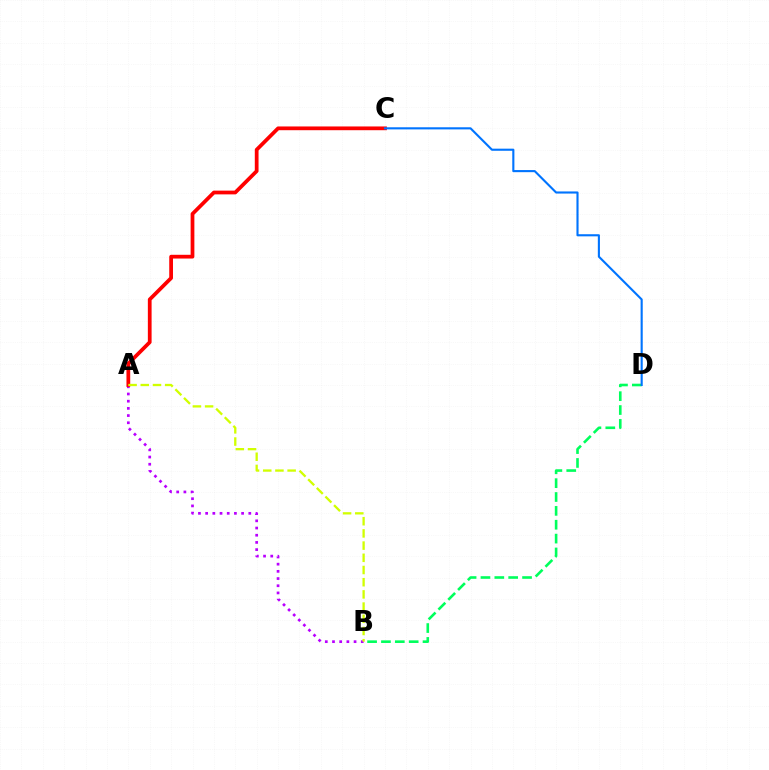{('A', 'B'): [{'color': '#b900ff', 'line_style': 'dotted', 'thickness': 1.95}, {'color': '#d1ff00', 'line_style': 'dashed', 'thickness': 1.66}], ('A', 'C'): [{'color': '#ff0000', 'line_style': 'solid', 'thickness': 2.7}], ('B', 'D'): [{'color': '#00ff5c', 'line_style': 'dashed', 'thickness': 1.88}], ('C', 'D'): [{'color': '#0074ff', 'line_style': 'solid', 'thickness': 1.52}]}